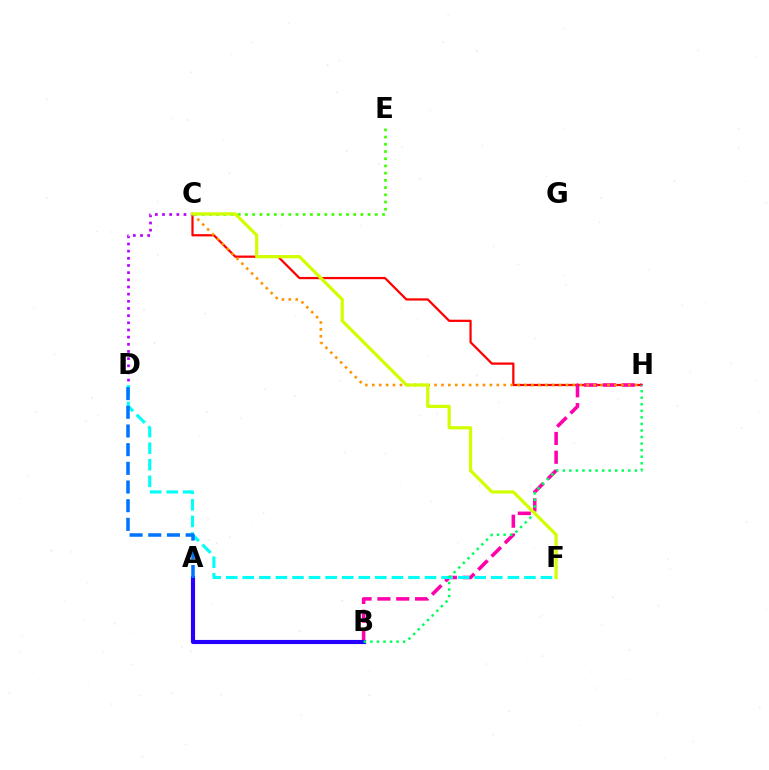{('C', 'H'): [{'color': '#ff0000', 'line_style': 'solid', 'thickness': 1.61}, {'color': '#ff9400', 'line_style': 'dotted', 'thickness': 1.88}], ('B', 'H'): [{'color': '#ff00ac', 'line_style': 'dashed', 'thickness': 2.56}, {'color': '#00ff5c', 'line_style': 'dotted', 'thickness': 1.78}], ('C', 'E'): [{'color': '#3dff00', 'line_style': 'dotted', 'thickness': 1.96}], ('A', 'B'): [{'color': '#2500ff', 'line_style': 'solid', 'thickness': 2.97}], ('D', 'F'): [{'color': '#00fff6', 'line_style': 'dashed', 'thickness': 2.25}], ('A', 'D'): [{'color': '#0074ff', 'line_style': 'dashed', 'thickness': 2.54}], ('C', 'D'): [{'color': '#b900ff', 'line_style': 'dotted', 'thickness': 1.95}], ('C', 'F'): [{'color': '#d1ff00', 'line_style': 'solid', 'thickness': 2.32}]}